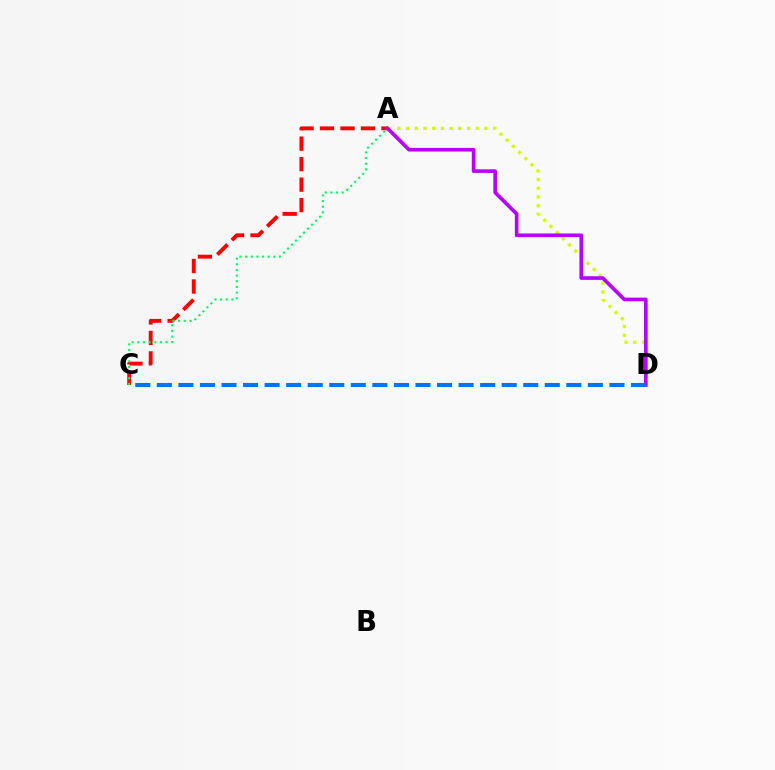{('A', 'D'): [{'color': '#d1ff00', 'line_style': 'dotted', 'thickness': 2.37}, {'color': '#b900ff', 'line_style': 'solid', 'thickness': 2.62}], ('A', 'C'): [{'color': '#ff0000', 'line_style': 'dashed', 'thickness': 2.78}, {'color': '#00ff5c', 'line_style': 'dotted', 'thickness': 1.53}], ('C', 'D'): [{'color': '#0074ff', 'line_style': 'dashed', 'thickness': 2.93}]}